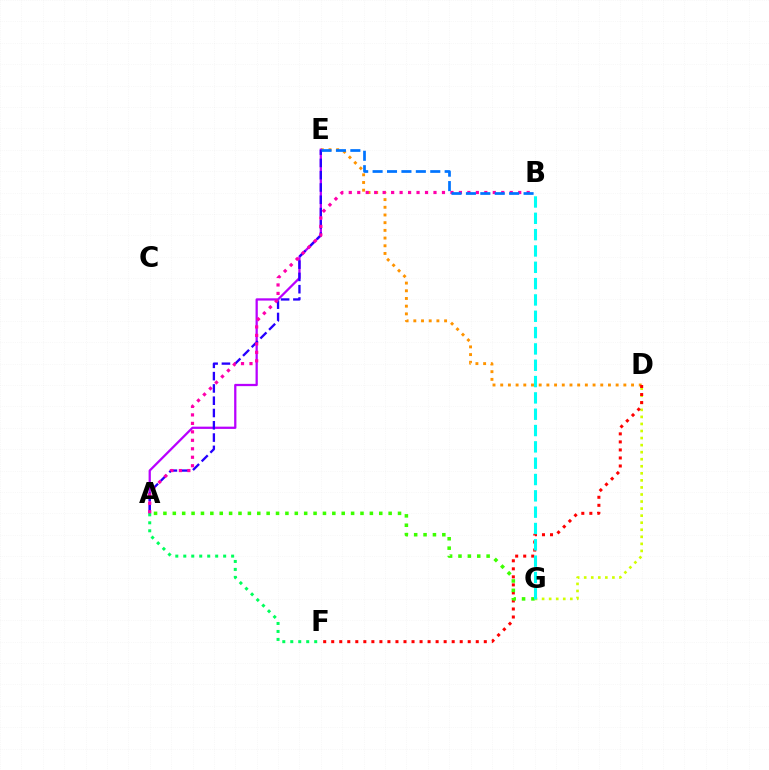{('D', 'E'): [{'color': '#ff9400', 'line_style': 'dotted', 'thickness': 2.09}], ('D', 'G'): [{'color': '#d1ff00', 'line_style': 'dotted', 'thickness': 1.92}], ('D', 'F'): [{'color': '#ff0000', 'line_style': 'dotted', 'thickness': 2.18}], ('A', 'E'): [{'color': '#b900ff', 'line_style': 'solid', 'thickness': 1.63}, {'color': '#2500ff', 'line_style': 'dashed', 'thickness': 1.67}], ('A', 'B'): [{'color': '#ff00ac', 'line_style': 'dotted', 'thickness': 2.3}], ('A', 'F'): [{'color': '#00ff5c', 'line_style': 'dotted', 'thickness': 2.17}], ('B', 'E'): [{'color': '#0074ff', 'line_style': 'dashed', 'thickness': 1.96}], ('A', 'G'): [{'color': '#3dff00', 'line_style': 'dotted', 'thickness': 2.55}], ('B', 'G'): [{'color': '#00fff6', 'line_style': 'dashed', 'thickness': 2.22}]}